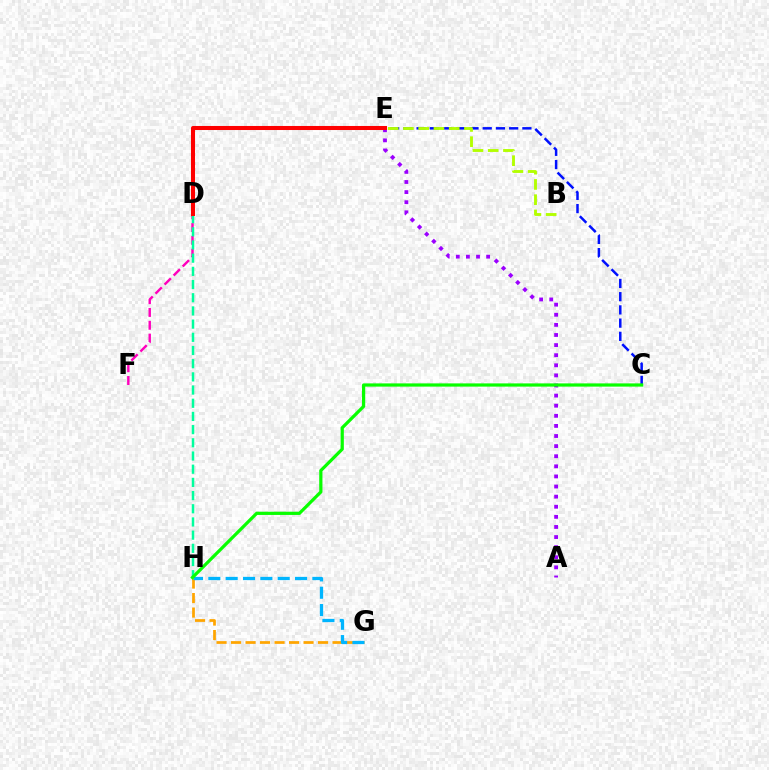{('C', 'E'): [{'color': '#0010ff', 'line_style': 'dashed', 'thickness': 1.8}], ('D', 'F'): [{'color': '#ff00bd', 'line_style': 'dashed', 'thickness': 1.74}], ('A', 'E'): [{'color': '#9b00ff', 'line_style': 'dotted', 'thickness': 2.75}], ('B', 'E'): [{'color': '#b3ff00', 'line_style': 'dashed', 'thickness': 2.07}], ('G', 'H'): [{'color': '#ffa500', 'line_style': 'dashed', 'thickness': 1.97}, {'color': '#00b5ff', 'line_style': 'dashed', 'thickness': 2.36}], ('D', 'H'): [{'color': '#00ff9d', 'line_style': 'dashed', 'thickness': 1.79}], ('D', 'E'): [{'color': '#ff0000', 'line_style': 'solid', 'thickness': 2.91}], ('C', 'H'): [{'color': '#08ff00', 'line_style': 'solid', 'thickness': 2.32}]}